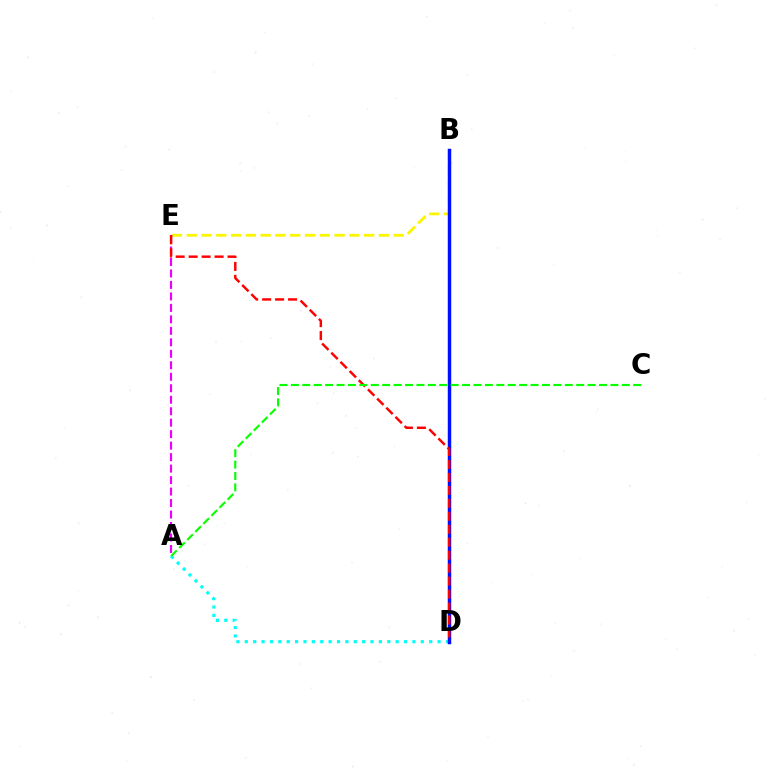{('A', 'D'): [{'color': '#00fff6', 'line_style': 'dotted', 'thickness': 2.28}], ('B', 'E'): [{'color': '#fcf500', 'line_style': 'dashed', 'thickness': 2.01}], ('A', 'E'): [{'color': '#ee00ff', 'line_style': 'dashed', 'thickness': 1.56}], ('B', 'D'): [{'color': '#0010ff', 'line_style': 'solid', 'thickness': 2.49}], ('D', 'E'): [{'color': '#ff0000', 'line_style': 'dashed', 'thickness': 1.76}], ('A', 'C'): [{'color': '#08ff00', 'line_style': 'dashed', 'thickness': 1.55}]}